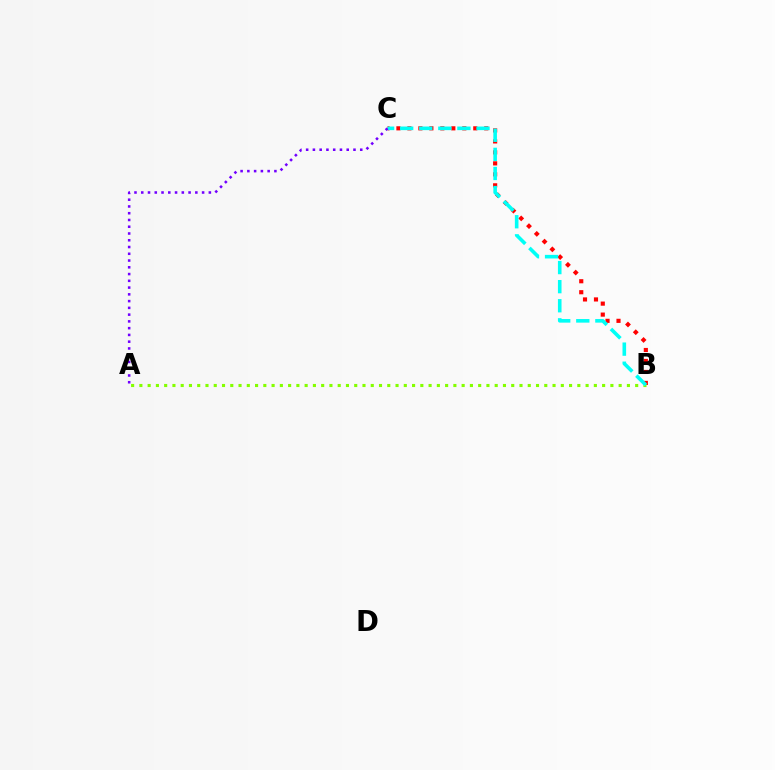{('B', 'C'): [{'color': '#ff0000', 'line_style': 'dotted', 'thickness': 2.98}, {'color': '#00fff6', 'line_style': 'dashed', 'thickness': 2.59}], ('A', 'B'): [{'color': '#84ff00', 'line_style': 'dotted', 'thickness': 2.25}], ('A', 'C'): [{'color': '#7200ff', 'line_style': 'dotted', 'thickness': 1.84}]}